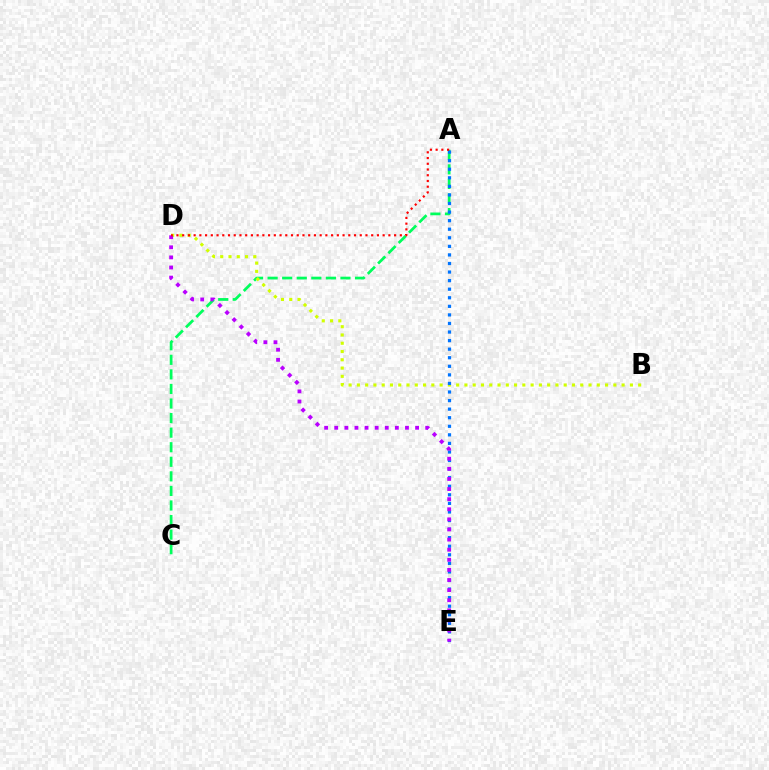{('A', 'C'): [{'color': '#00ff5c', 'line_style': 'dashed', 'thickness': 1.98}], ('B', 'D'): [{'color': '#d1ff00', 'line_style': 'dotted', 'thickness': 2.25}], ('A', 'E'): [{'color': '#0074ff', 'line_style': 'dotted', 'thickness': 2.33}], ('D', 'E'): [{'color': '#b900ff', 'line_style': 'dotted', 'thickness': 2.75}], ('A', 'D'): [{'color': '#ff0000', 'line_style': 'dotted', 'thickness': 1.56}]}